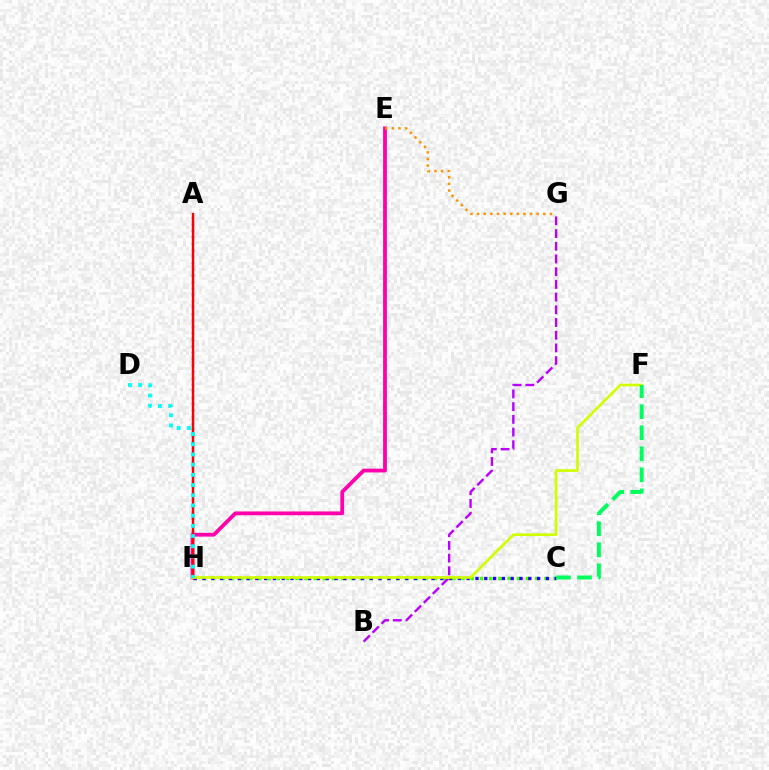{('C', 'H'): [{'color': '#3dff00', 'line_style': 'dotted', 'thickness': 2.51}, {'color': '#2500ff', 'line_style': 'dotted', 'thickness': 2.39}], ('B', 'G'): [{'color': '#b900ff', 'line_style': 'dashed', 'thickness': 1.73}], ('E', 'H'): [{'color': '#ff00ac', 'line_style': 'solid', 'thickness': 2.72}], ('A', 'H'): [{'color': '#0074ff', 'line_style': 'dotted', 'thickness': 1.74}, {'color': '#ff0000', 'line_style': 'solid', 'thickness': 1.74}], ('F', 'H'): [{'color': '#d1ff00', 'line_style': 'solid', 'thickness': 1.93}], ('E', 'G'): [{'color': '#ff9400', 'line_style': 'dotted', 'thickness': 1.8}], ('C', 'F'): [{'color': '#00ff5c', 'line_style': 'dashed', 'thickness': 2.86}], ('D', 'H'): [{'color': '#00fff6', 'line_style': 'dotted', 'thickness': 2.77}]}